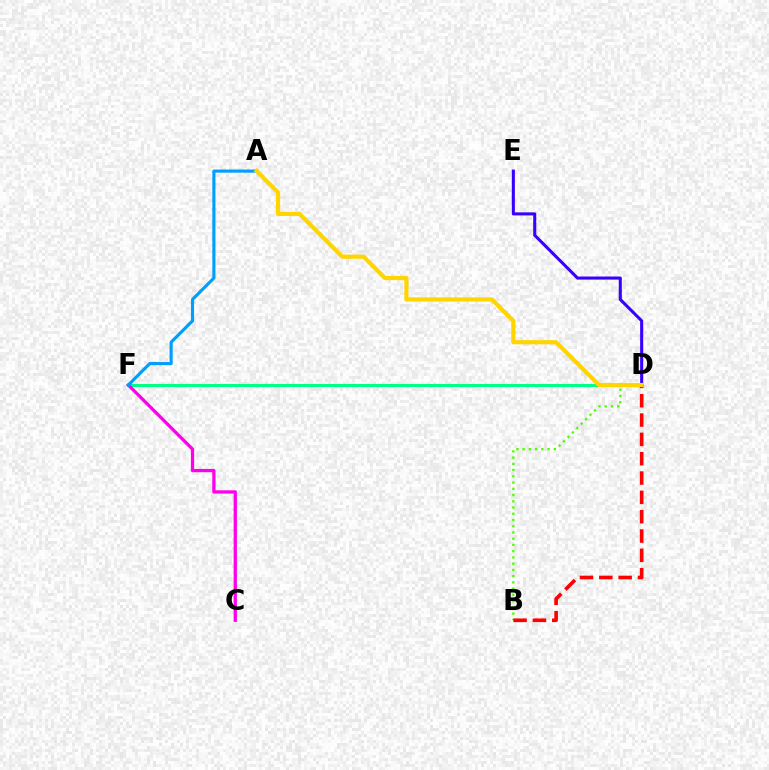{('D', 'F'): [{'color': '#00ff86', 'line_style': 'solid', 'thickness': 2.2}], ('C', 'F'): [{'color': '#ff00ed', 'line_style': 'solid', 'thickness': 2.35}], ('A', 'F'): [{'color': '#009eff', 'line_style': 'solid', 'thickness': 2.26}], ('B', 'D'): [{'color': '#4fff00', 'line_style': 'dotted', 'thickness': 1.7}, {'color': '#ff0000', 'line_style': 'dashed', 'thickness': 2.63}], ('D', 'E'): [{'color': '#3700ff', 'line_style': 'solid', 'thickness': 2.21}], ('A', 'D'): [{'color': '#ffd500', 'line_style': 'solid', 'thickness': 2.99}]}